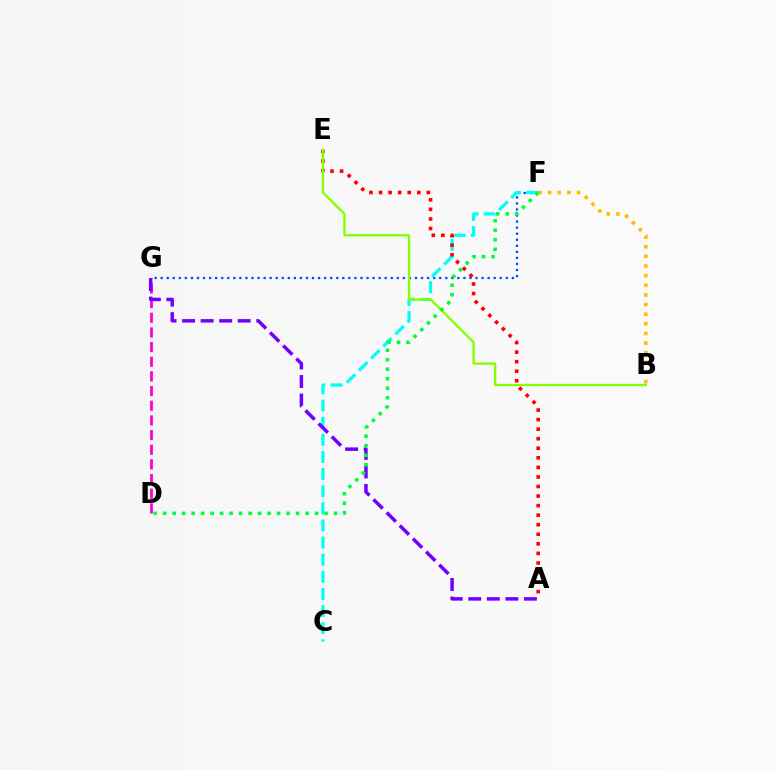{('D', 'G'): [{'color': '#ff00cf', 'line_style': 'dashed', 'thickness': 1.99}], ('F', 'G'): [{'color': '#004bff', 'line_style': 'dotted', 'thickness': 1.65}], ('C', 'F'): [{'color': '#00fff6', 'line_style': 'dashed', 'thickness': 2.33}], ('A', 'E'): [{'color': '#ff0000', 'line_style': 'dotted', 'thickness': 2.6}], ('B', 'F'): [{'color': '#ffbd00', 'line_style': 'dotted', 'thickness': 2.62}], ('A', 'G'): [{'color': '#7200ff', 'line_style': 'dashed', 'thickness': 2.52}], ('B', 'E'): [{'color': '#84ff00', 'line_style': 'solid', 'thickness': 1.66}], ('D', 'F'): [{'color': '#00ff39', 'line_style': 'dotted', 'thickness': 2.58}]}